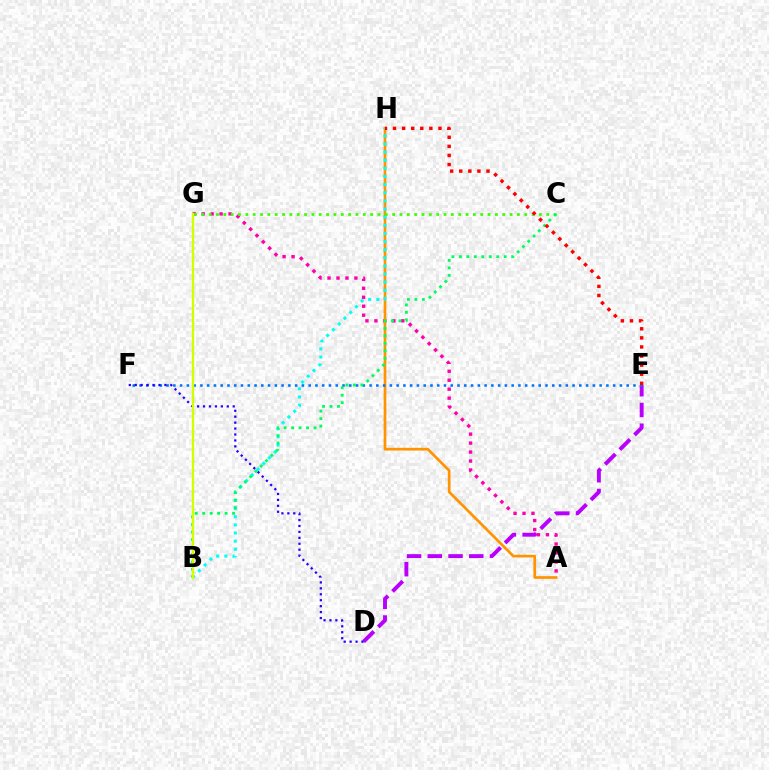{('A', 'G'): [{'color': '#ff00ac', 'line_style': 'dotted', 'thickness': 2.44}], ('A', 'H'): [{'color': '#ff9400', 'line_style': 'solid', 'thickness': 1.94}], ('D', 'E'): [{'color': '#b900ff', 'line_style': 'dashed', 'thickness': 2.82}], ('E', 'F'): [{'color': '#0074ff', 'line_style': 'dotted', 'thickness': 1.84}], ('B', 'H'): [{'color': '#00fff6', 'line_style': 'dotted', 'thickness': 2.21}], ('C', 'G'): [{'color': '#3dff00', 'line_style': 'dotted', 'thickness': 1.99}], ('D', 'F'): [{'color': '#2500ff', 'line_style': 'dotted', 'thickness': 1.61}], ('B', 'C'): [{'color': '#00ff5c', 'line_style': 'dotted', 'thickness': 2.03}], ('B', 'G'): [{'color': '#d1ff00', 'line_style': 'solid', 'thickness': 1.69}], ('E', 'H'): [{'color': '#ff0000', 'line_style': 'dotted', 'thickness': 2.47}]}